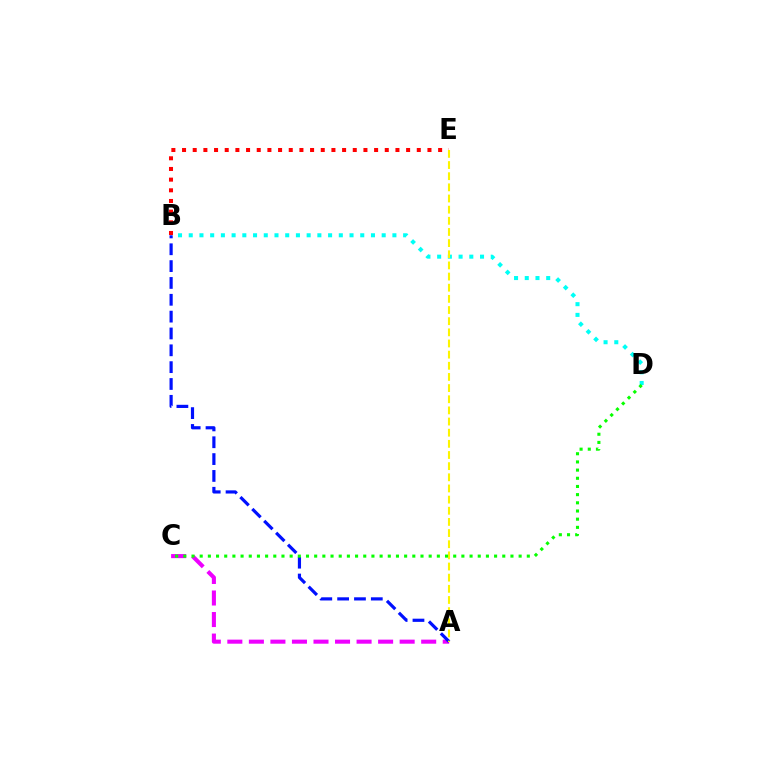{('B', 'D'): [{'color': '#00fff6', 'line_style': 'dotted', 'thickness': 2.91}], ('B', 'E'): [{'color': '#ff0000', 'line_style': 'dotted', 'thickness': 2.9}], ('A', 'C'): [{'color': '#ee00ff', 'line_style': 'dashed', 'thickness': 2.93}], ('A', 'B'): [{'color': '#0010ff', 'line_style': 'dashed', 'thickness': 2.29}], ('A', 'E'): [{'color': '#fcf500', 'line_style': 'dashed', 'thickness': 1.51}], ('C', 'D'): [{'color': '#08ff00', 'line_style': 'dotted', 'thickness': 2.22}]}